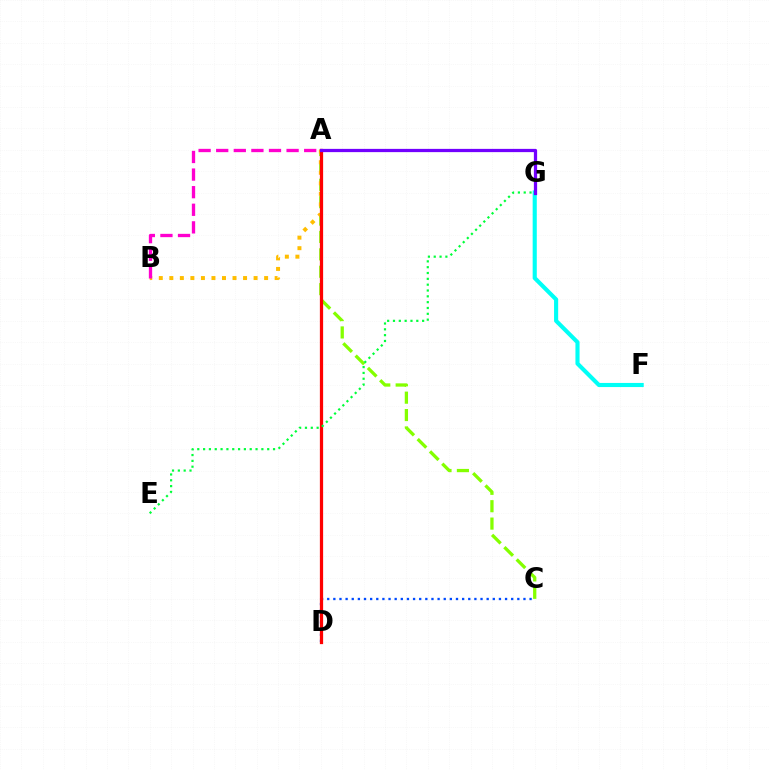{('A', 'C'): [{'color': '#84ff00', 'line_style': 'dashed', 'thickness': 2.36}], ('C', 'D'): [{'color': '#004bff', 'line_style': 'dotted', 'thickness': 1.67}], ('A', 'B'): [{'color': '#ffbd00', 'line_style': 'dotted', 'thickness': 2.86}, {'color': '#ff00cf', 'line_style': 'dashed', 'thickness': 2.39}], ('F', 'G'): [{'color': '#00fff6', 'line_style': 'solid', 'thickness': 2.96}], ('A', 'D'): [{'color': '#ff0000', 'line_style': 'solid', 'thickness': 2.33}], ('A', 'G'): [{'color': '#7200ff', 'line_style': 'solid', 'thickness': 2.34}], ('E', 'G'): [{'color': '#00ff39', 'line_style': 'dotted', 'thickness': 1.58}]}